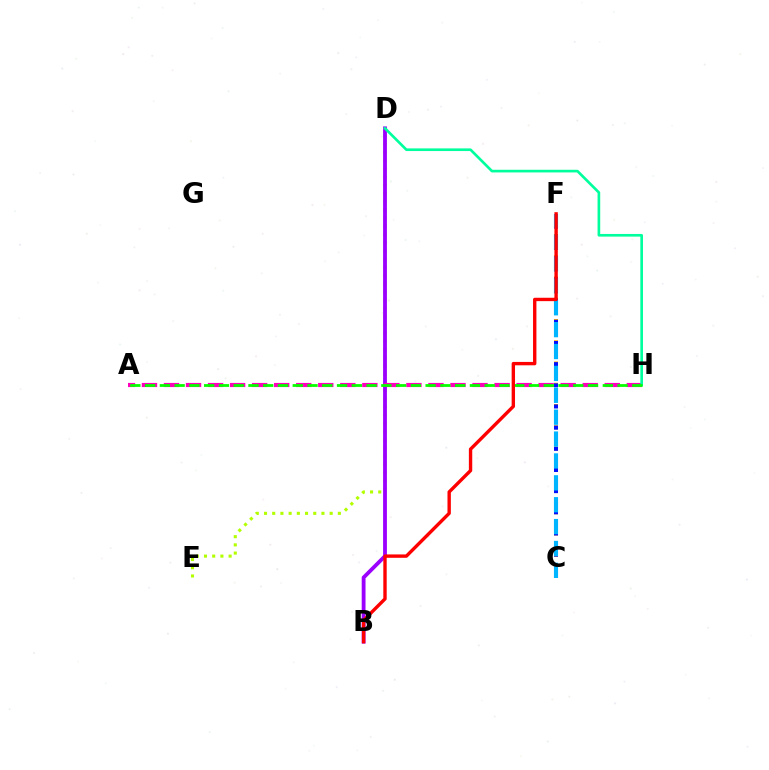{('D', 'E'): [{'color': '#b3ff00', 'line_style': 'dotted', 'thickness': 2.23}], ('B', 'D'): [{'color': '#9b00ff', 'line_style': 'solid', 'thickness': 2.75}], ('A', 'H'): [{'color': '#ff00bd', 'line_style': 'dashed', 'thickness': 2.99}, {'color': '#08ff00', 'line_style': 'dashed', 'thickness': 2.01}], ('D', 'H'): [{'color': '#00ff9d', 'line_style': 'solid', 'thickness': 1.91}], ('C', 'F'): [{'color': '#ffa500', 'line_style': 'dotted', 'thickness': 2.89}, {'color': '#0010ff', 'line_style': 'dotted', 'thickness': 2.88}, {'color': '#00b5ff', 'line_style': 'dashed', 'thickness': 2.97}], ('B', 'F'): [{'color': '#ff0000', 'line_style': 'solid', 'thickness': 2.43}]}